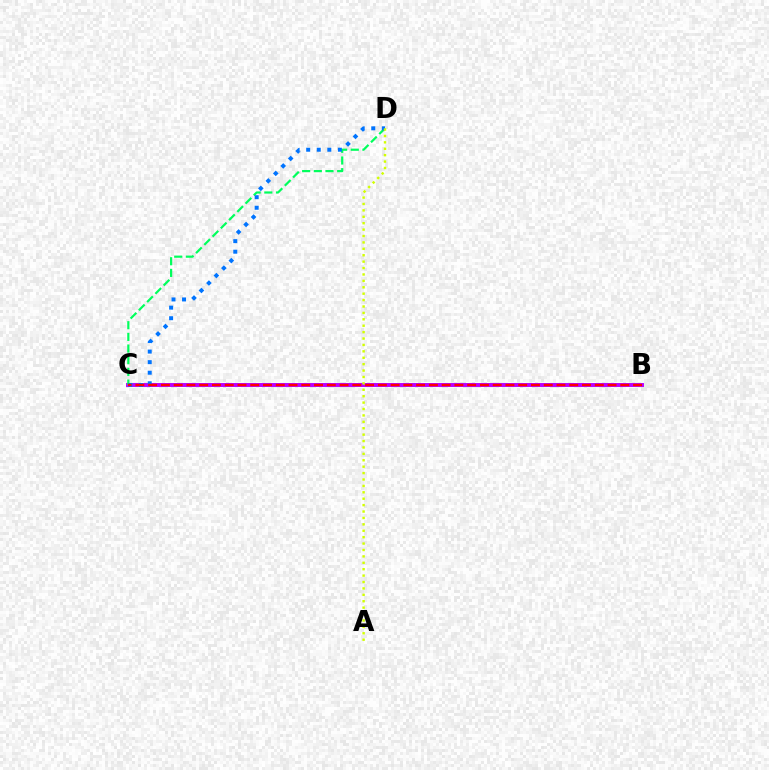{('B', 'C'): [{'color': '#b900ff', 'line_style': 'solid', 'thickness': 2.83}, {'color': '#ff0000', 'line_style': 'dashed', 'thickness': 1.73}], ('C', 'D'): [{'color': '#00ff5c', 'line_style': 'dashed', 'thickness': 1.59}, {'color': '#0074ff', 'line_style': 'dotted', 'thickness': 2.87}], ('A', 'D'): [{'color': '#d1ff00', 'line_style': 'dotted', 'thickness': 1.74}]}